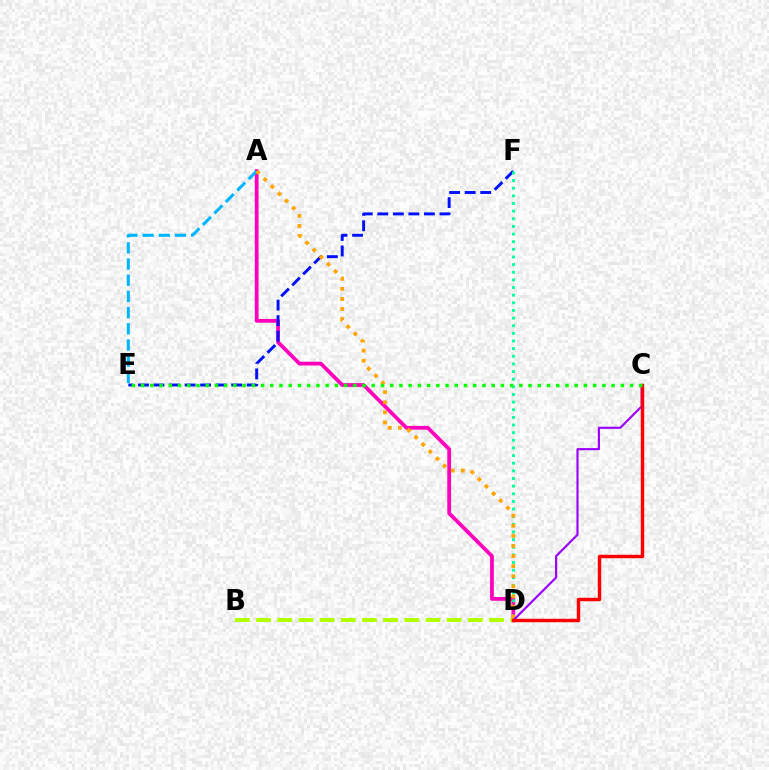{('A', 'D'): [{'color': '#ff00bd', 'line_style': 'solid', 'thickness': 2.71}, {'color': '#ffa500', 'line_style': 'dotted', 'thickness': 2.74}], ('B', 'D'): [{'color': '#b3ff00', 'line_style': 'dashed', 'thickness': 2.88}], ('A', 'E'): [{'color': '#00b5ff', 'line_style': 'dashed', 'thickness': 2.2}], ('E', 'F'): [{'color': '#0010ff', 'line_style': 'dashed', 'thickness': 2.11}], ('D', 'F'): [{'color': '#00ff9d', 'line_style': 'dotted', 'thickness': 2.08}], ('C', 'D'): [{'color': '#9b00ff', 'line_style': 'solid', 'thickness': 1.54}, {'color': '#ff0000', 'line_style': 'solid', 'thickness': 2.47}], ('C', 'E'): [{'color': '#08ff00', 'line_style': 'dotted', 'thickness': 2.51}]}